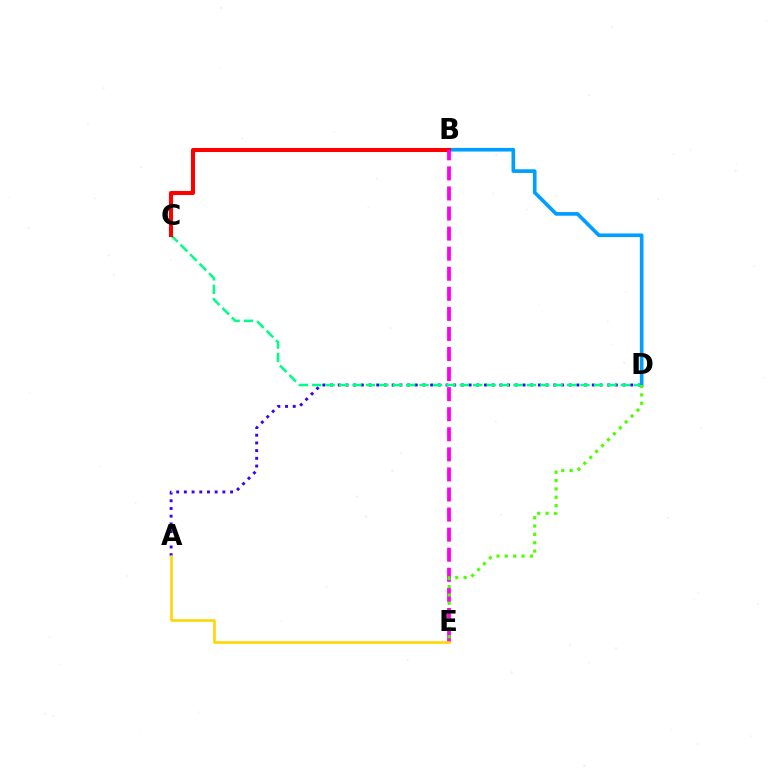{('A', 'D'): [{'color': '#3700ff', 'line_style': 'dotted', 'thickness': 2.09}], ('C', 'D'): [{'color': '#00ff86', 'line_style': 'dashed', 'thickness': 1.82}], ('B', 'D'): [{'color': '#009eff', 'line_style': 'solid', 'thickness': 2.63}], ('B', 'C'): [{'color': '#ff0000', 'line_style': 'solid', 'thickness': 2.92}], ('B', 'E'): [{'color': '#ff00ed', 'line_style': 'dashed', 'thickness': 2.73}], ('D', 'E'): [{'color': '#4fff00', 'line_style': 'dotted', 'thickness': 2.27}], ('A', 'E'): [{'color': '#ffd500', 'line_style': 'solid', 'thickness': 1.85}]}